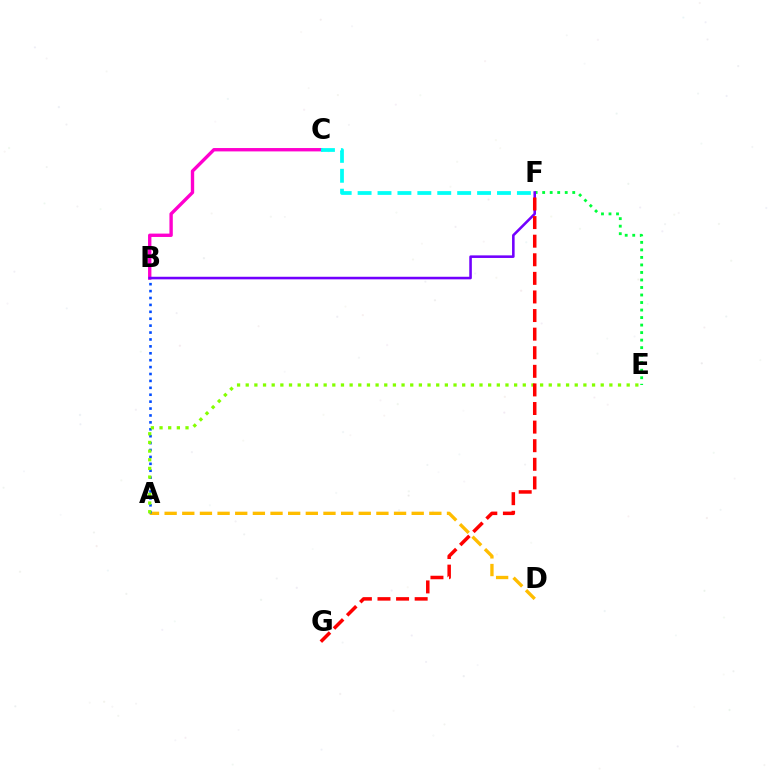{('A', 'D'): [{'color': '#ffbd00', 'line_style': 'dashed', 'thickness': 2.4}], ('B', 'C'): [{'color': '#ff00cf', 'line_style': 'solid', 'thickness': 2.43}], ('A', 'B'): [{'color': '#004bff', 'line_style': 'dotted', 'thickness': 1.88}], ('C', 'F'): [{'color': '#00fff6', 'line_style': 'dashed', 'thickness': 2.71}], ('E', 'F'): [{'color': '#00ff39', 'line_style': 'dotted', 'thickness': 2.04}], ('B', 'F'): [{'color': '#7200ff', 'line_style': 'solid', 'thickness': 1.86}], ('A', 'E'): [{'color': '#84ff00', 'line_style': 'dotted', 'thickness': 2.35}], ('F', 'G'): [{'color': '#ff0000', 'line_style': 'dashed', 'thickness': 2.53}]}